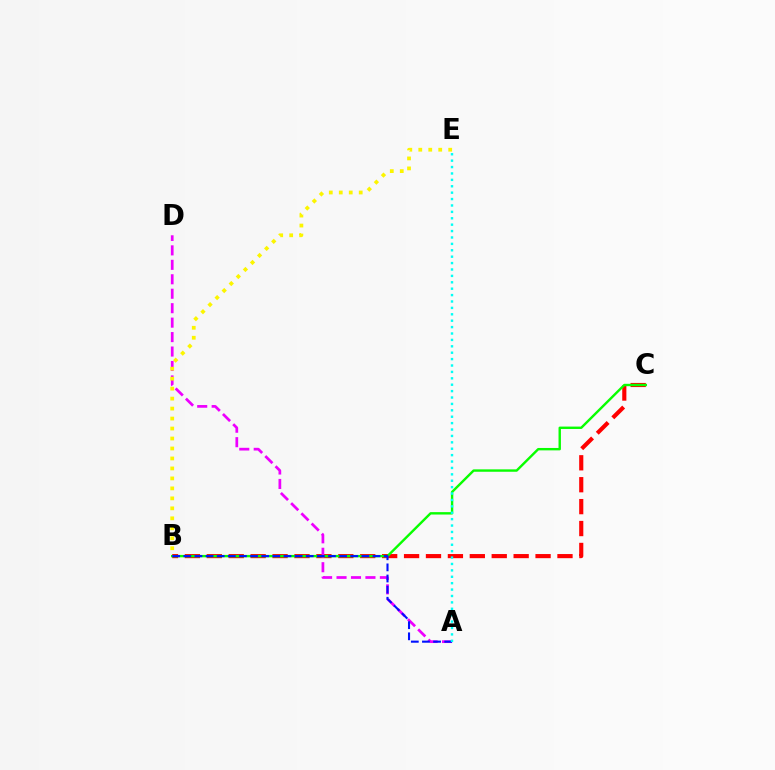{('B', 'C'): [{'color': '#ff0000', 'line_style': 'dashed', 'thickness': 2.98}, {'color': '#08ff00', 'line_style': 'solid', 'thickness': 1.73}], ('A', 'D'): [{'color': '#ee00ff', 'line_style': 'dashed', 'thickness': 1.96}], ('B', 'E'): [{'color': '#fcf500', 'line_style': 'dotted', 'thickness': 2.71}], ('A', 'B'): [{'color': '#0010ff', 'line_style': 'dashed', 'thickness': 1.51}], ('A', 'E'): [{'color': '#00fff6', 'line_style': 'dotted', 'thickness': 1.74}]}